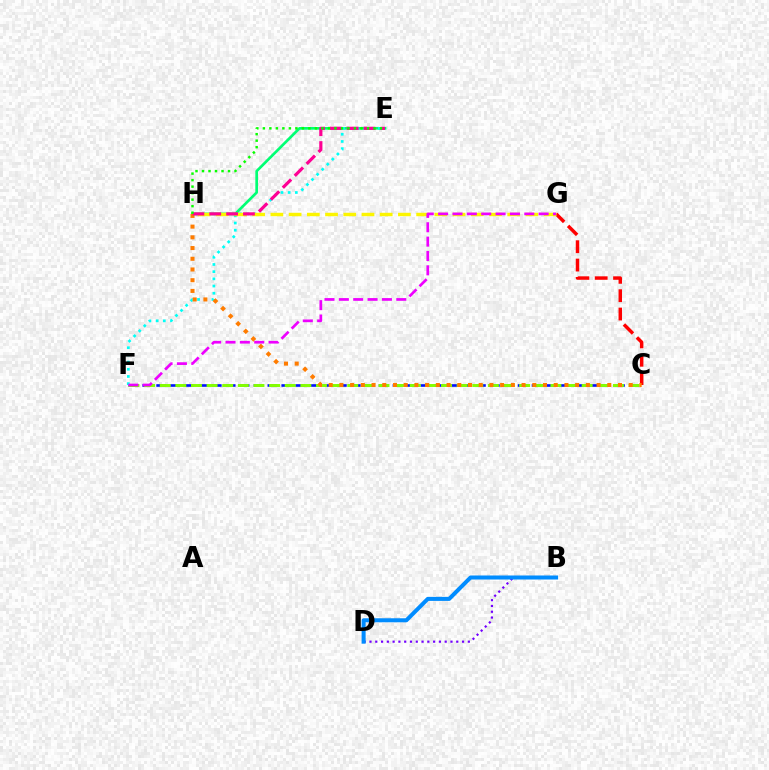{('C', 'F'): [{'color': '#0010ff', 'line_style': 'dashed', 'thickness': 1.89}, {'color': '#84ff00', 'line_style': 'dashed', 'thickness': 2.12}], ('E', 'H'): [{'color': '#00ff74', 'line_style': 'solid', 'thickness': 1.93}, {'color': '#ff0094', 'line_style': 'dashed', 'thickness': 2.29}, {'color': '#08ff00', 'line_style': 'dotted', 'thickness': 1.77}], ('B', 'D'): [{'color': '#7200ff', 'line_style': 'dotted', 'thickness': 1.57}, {'color': '#008cff', 'line_style': 'solid', 'thickness': 2.9}], ('E', 'F'): [{'color': '#00fff6', 'line_style': 'dotted', 'thickness': 1.95}], ('C', 'G'): [{'color': '#ff0000', 'line_style': 'dashed', 'thickness': 2.49}], ('C', 'H'): [{'color': '#ff7c00', 'line_style': 'dotted', 'thickness': 2.91}], ('G', 'H'): [{'color': '#fcf500', 'line_style': 'dashed', 'thickness': 2.47}], ('F', 'G'): [{'color': '#ee00ff', 'line_style': 'dashed', 'thickness': 1.95}]}